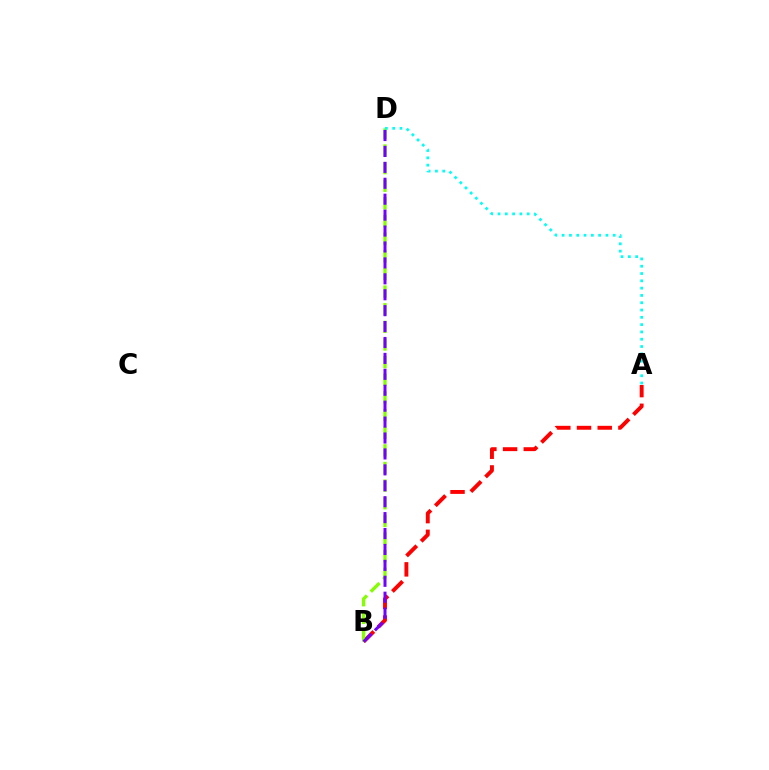{('A', 'B'): [{'color': '#ff0000', 'line_style': 'dashed', 'thickness': 2.81}], ('B', 'D'): [{'color': '#84ff00', 'line_style': 'dashed', 'thickness': 2.4}, {'color': '#7200ff', 'line_style': 'dashed', 'thickness': 2.16}], ('A', 'D'): [{'color': '#00fff6', 'line_style': 'dotted', 'thickness': 1.98}]}